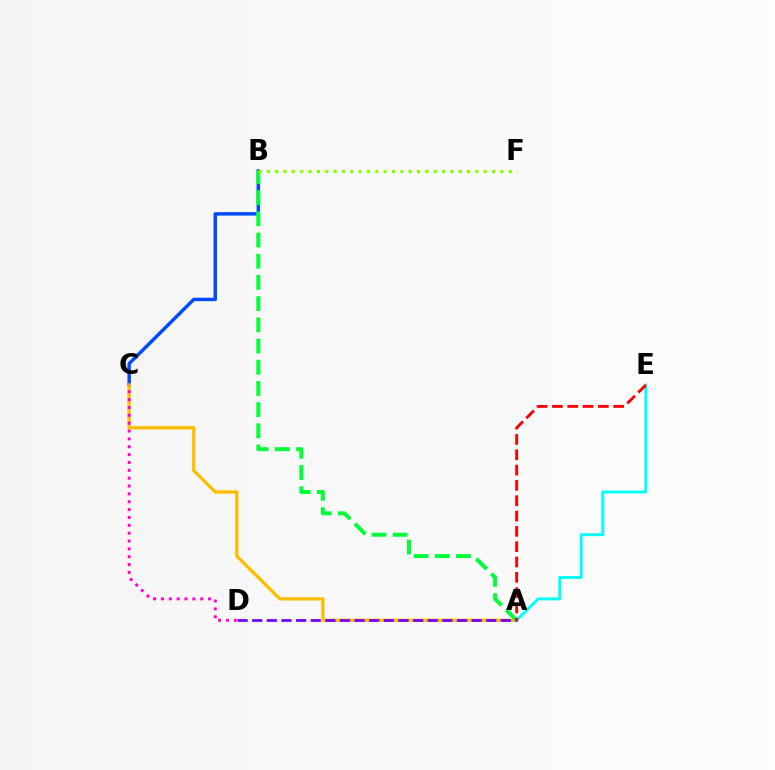{('B', 'C'): [{'color': '#004bff', 'line_style': 'solid', 'thickness': 2.49}], ('A', 'C'): [{'color': '#ffbd00', 'line_style': 'solid', 'thickness': 2.37}], ('A', 'B'): [{'color': '#00ff39', 'line_style': 'dashed', 'thickness': 2.88}], ('A', 'E'): [{'color': '#00fff6', 'line_style': 'solid', 'thickness': 2.1}, {'color': '#ff0000', 'line_style': 'dashed', 'thickness': 2.08}], ('C', 'D'): [{'color': '#ff00cf', 'line_style': 'dotted', 'thickness': 2.13}], ('A', 'D'): [{'color': '#7200ff', 'line_style': 'dashed', 'thickness': 1.99}], ('B', 'F'): [{'color': '#84ff00', 'line_style': 'dotted', 'thickness': 2.27}]}